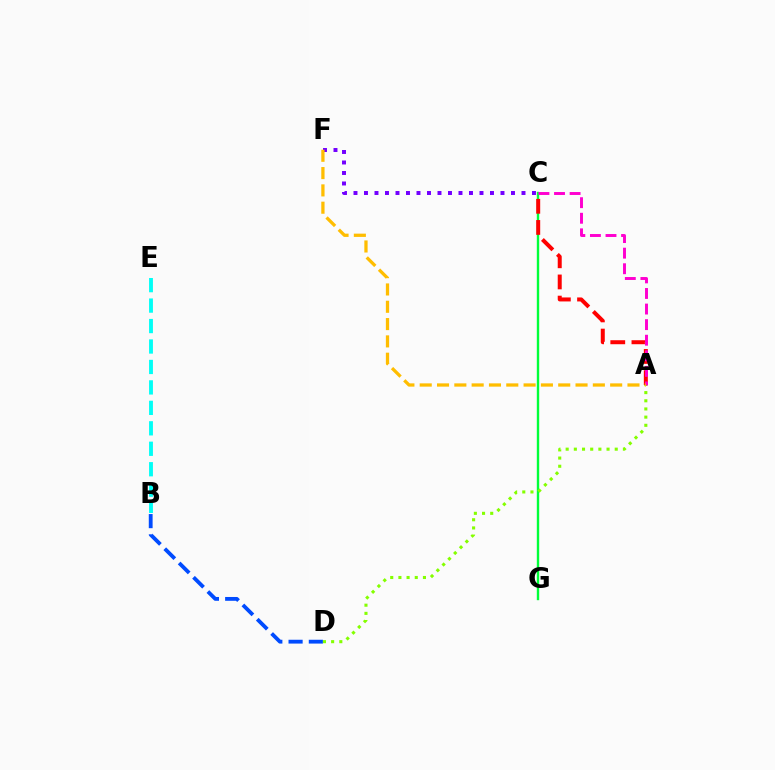{('C', 'G'): [{'color': '#00ff39', 'line_style': 'solid', 'thickness': 1.71}], ('A', 'C'): [{'color': '#ff0000', 'line_style': 'dashed', 'thickness': 2.87}, {'color': '#ff00cf', 'line_style': 'dashed', 'thickness': 2.12}], ('B', 'D'): [{'color': '#004bff', 'line_style': 'dashed', 'thickness': 2.75}], ('B', 'E'): [{'color': '#00fff6', 'line_style': 'dashed', 'thickness': 2.78}], ('A', 'D'): [{'color': '#84ff00', 'line_style': 'dotted', 'thickness': 2.22}], ('C', 'F'): [{'color': '#7200ff', 'line_style': 'dotted', 'thickness': 2.85}], ('A', 'F'): [{'color': '#ffbd00', 'line_style': 'dashed', 'thickness': 2.35}]}